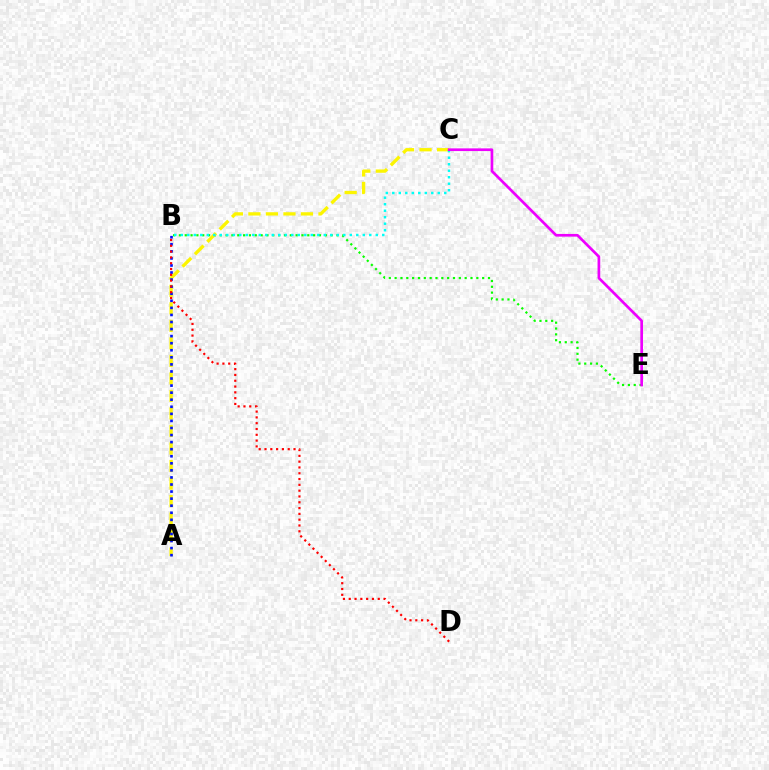{('B', 'E'): [{'color': '#08ff00', 'line_style': 'dotted', 'thickness': 1.59}], ('A', 'C'): [{'color': '#fcf500', 'line_style': 'dashed', 'thickness': 2.38}], ('A', 'B'): [{'color': '#0010ff', 'line_style': 'dotted', 'thickness': 1.92}], ('B', 'C'): [{'color': '#00fff6', 'line_style': 'dotted', 'thickness': 1.77}], ('B', 'D'): [{'color': '#ff0000', 'line_style': 'dotted', 'thickness': 1.58}], ('C', 'E'): [{'color': '#ee00ff', 'line_style': 'solid', 'thickness': 1.94}]}